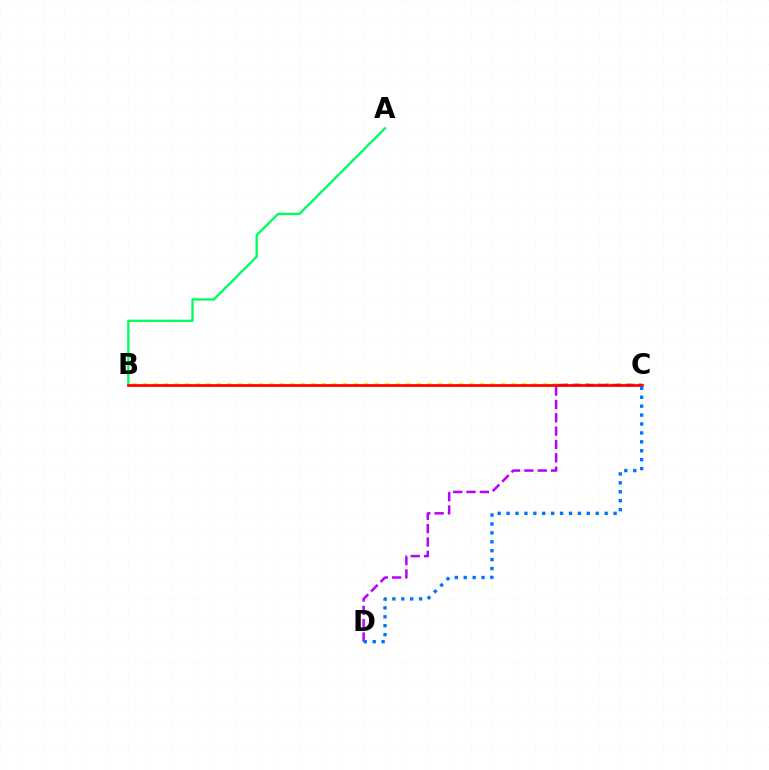{('B', 'C'): [{'color': '#d1ff00', 'line_style': 'dotted', 'thickness': 2.86}, {'color': '#ff0000', 'line_style': 'solid', 'thickness': 1.96}], ('A', 'B'): [{'color': '#00ff5c', 'line_style': 'solid', 'thickness': 1.68}], ('C', 'D'): [{'color': '#b900ff', 'line_style': 'dashed', 'thickness': 1.81}, {'color': '#0074ff', 'line_style': 'dotted', 'thickness': 2.42}]}